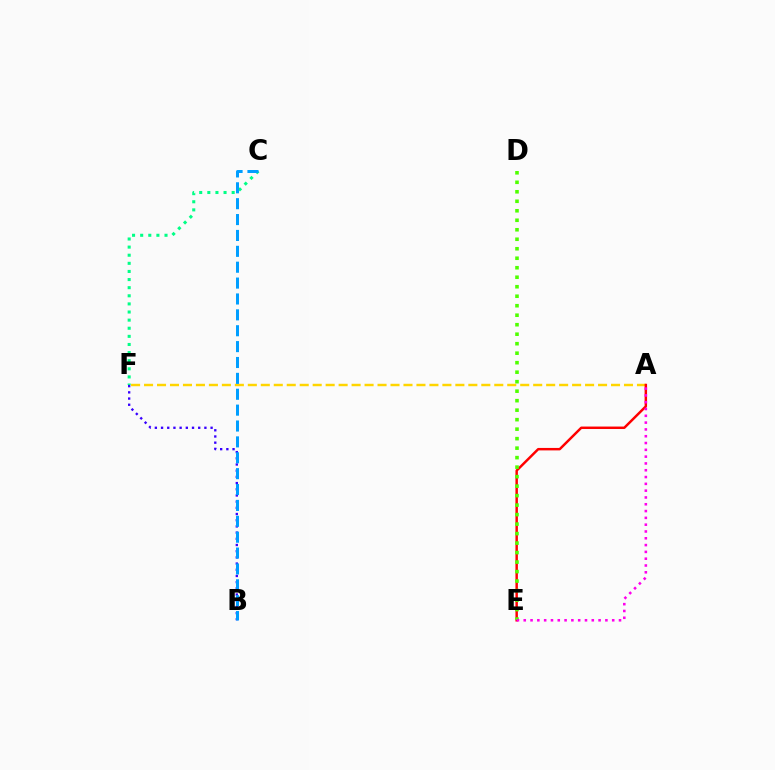{('C', 'F'): [{'color': '#00ff86', 'line_style': 'dotted', 'thickness': 2.2}], ('A', 'F'): [{'color': '#ffd500', 'line_style': 'dashed', 'thickness': 1.76}], ('B', 'F'): [{'color': '#3700ff', 'line_style': 'dotted', 'thickness': 1.68}], ('A', 'E'): [{'color': '#ff0000', 'line_style': 'solid', 'thickness': 1.77}, {'color': '#ff00ed', 'line_style': 'dotted', 'thickness': 1.85}], ('D', 'E'): [{'color': '#4fff00', 'line_style': 'dotted', 'thickness': 2.58}], ('B', 'C'): [{'color': '#009eff', 'line_style': 'dashed', 'thickness': 2.16}]}